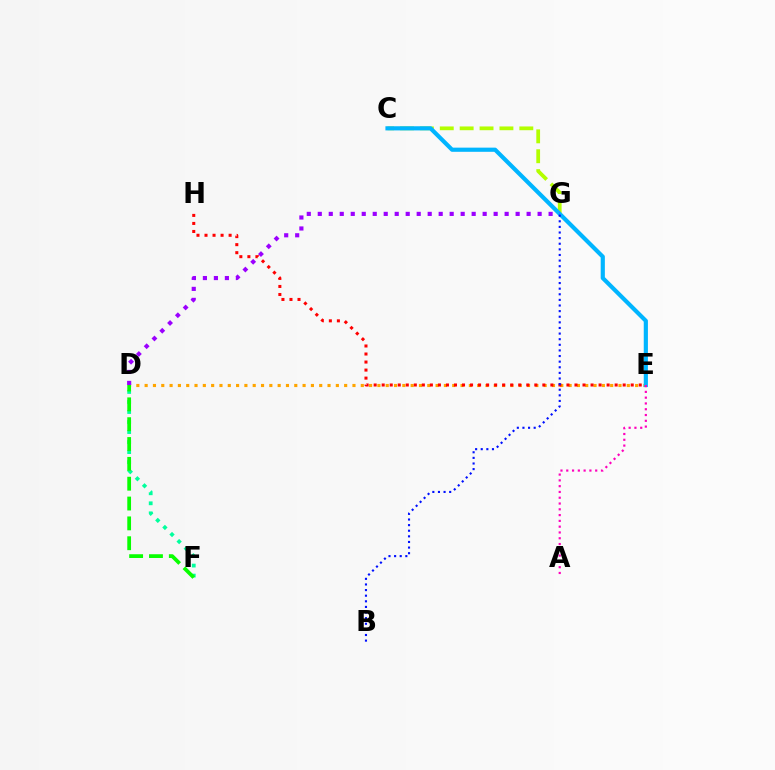{('C', 'G'): [{'color': '#b3ff00', 'line_style': 'dashed', 'thickness': 2.7}], ('D', 'F'): [{'color': '#00ff9d', 'line_style': 'dotted', 'thickness': 2.72}, {'color': '#08ff00', 'line_style': 'dashed', 'thickness': 2.7}], ('D', 'E'): [{'color': '#ffa500', 'line_style': 'dotted', 'thickness': 2.26}], ('E', 'H'): [{'color': '#ff0000', 'line_style': 'dotted', 'thickness': 2.18}], ('C', 'E'): [{'color': '#00b5ff', 'line_style': 'solid', 'thickness': 3.0}], ('D', 'G'): [{'color': '#9b00ff', 'line_style': 'dotted', 'thickness': 2.99}], ('A', 'E'): [{'color': '#ff00bd', 'line_style': 'dotted', 'thickness': 1.57}], ('B', 'G'): [{'color': '#0010ff', 'line_style': 'dotted', 'thickness': 1.53}]}